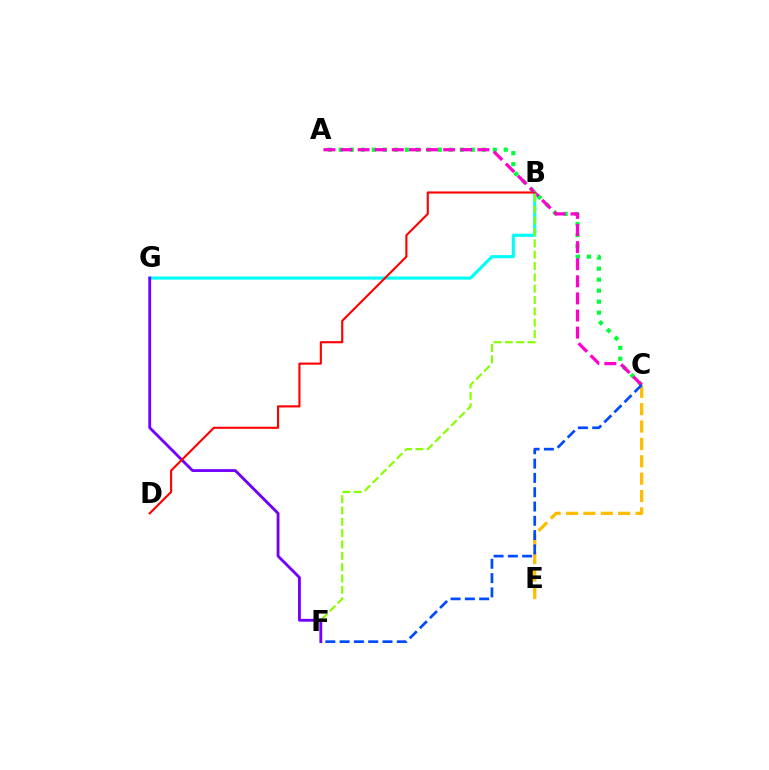{('C', 'E'): [{'color': '#ffbd00', 'line_style': 'dashed', 'thickness': 2.36}], ('A', 'C'): [{'color': '#00ff39', 'line_style': 'dotted', 'thickness': 2.99}, {'color': '#ff00cf', 'line_style': 'dashed', 'thickness': 2.32}], ('B', 'G'): [{'color': '#00fff6', 'line_style': 'solid', 'thickness': 2.25}], ('B', 'F'): [{'color': '#84ff00', 'line_style': 'dashed', 'thickness': 1.54}], ('C', 'F'): [{'color': '#004bff', 'line_style': 'dashed', 'thickness': 1.94}], ('F', 'G'): [{'color': '#7200ff', 'line_style': 'solid', 'thickness': 2.04}], ('B', 'D'): [{'color': '#ff0000', 'line_style': 'solid', 'thickness': 1.53}]}